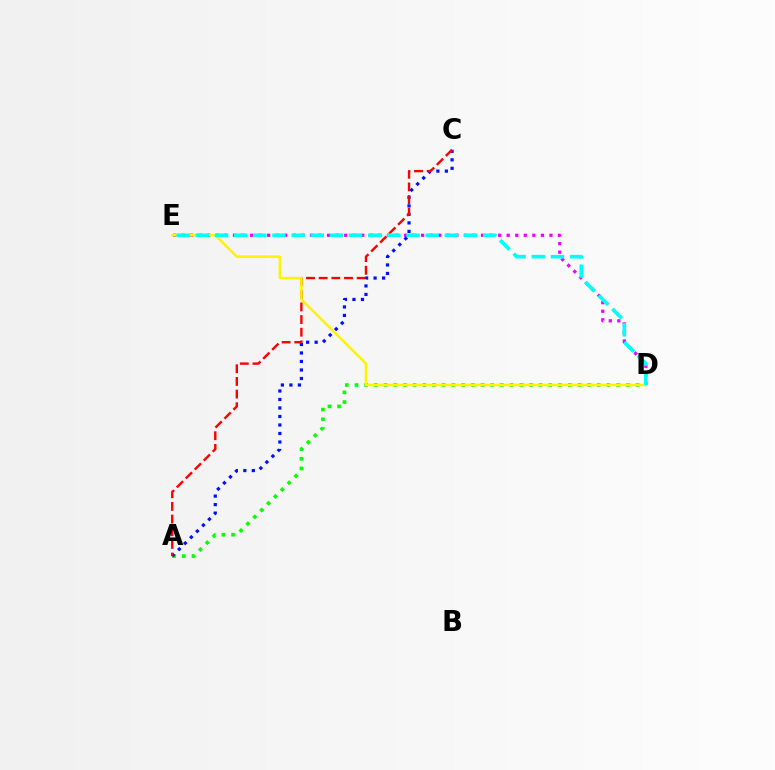{('A', 'D'): [{'color': '#08ff00', 'line_style': 'dotted', 'thickness': 2.63}], ('D', 'E'): [{'color': '#ee00ff', 'line_style': 'dotted', 'thickness': 2.32}, {'color': '#fcf500', 'line_style': 'solid', 'thickness': 1.82}, {'color': '#00fff6', 'line_style': 'dashed', 'thickness': 2.6}], ('A', 'C'): [{'color': '#0010ff', 'line_style': 'dotted', 'thickness': 2.31}, {'color': '#ff0000', 'line_style': 'dashed', 'thickness': 1.72}]}